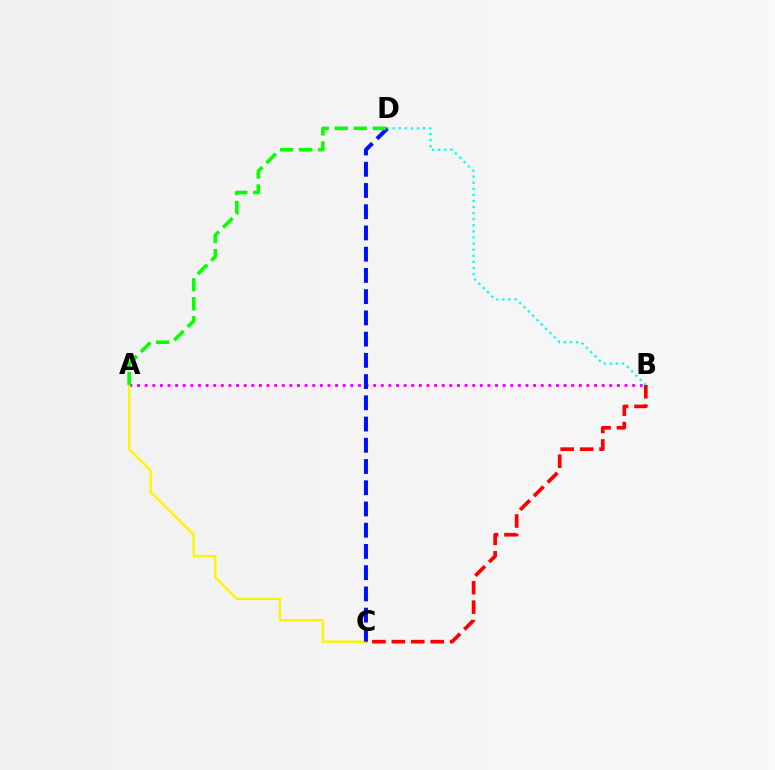{('A', 'B'): [{'color': '#ee00ff', 'line_style': 'dotted', 'thickness': 2.07}], ('A', 'C'): [{'color': '#fcf500', 'line_style': 'solid', 'thickness': 1.73}], ('C', 'D'): [{'color': '#0010ff', 'line_style': 'dashed', 'thickness': 2.88}], ('B', 'D'): [{'color': '#00fff6', 'line_style': 'dotted', 'thickness': 1.65}], ('A', 'D'): [{'color': '#08ff00', 'line_style': 'dashed', 'thickness': 2.58}], ('B', 'C'): [{'color': '#ff0000', 'line_style': 'dashed', 'thickness': 2.64}]}